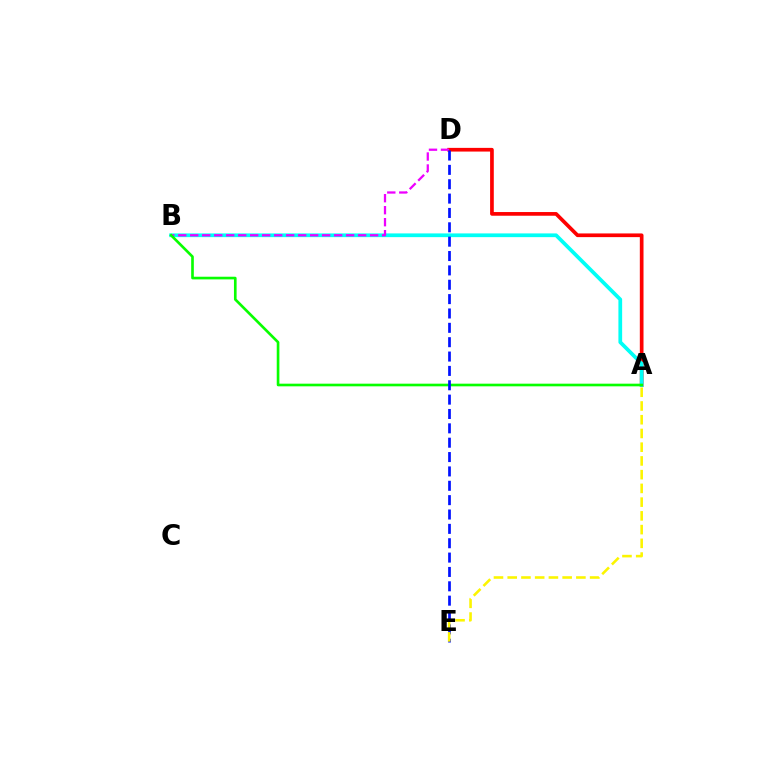{('A', 'D'): [{'color': '#ff0000', 'line_style': 'solid', 'thickness': 2.66}], ('A', 'B'): [{'color': '#00fff6', 'line_style': 'solid', 'thickness': 2.69}, {'color': '#08ff00', 'line_style': 'solid', 'thickness': 1.91}], ('B', 'D'): [{'color': '#ee00ff', 'line_style': 'dashed', 'thickness': 1.63}], ('D', 'E'): [{'color': '#0010ff', 'line_style': 'dashed', 'thickness': 1.95}], ('A', 'E'): [{'color': '#fcf500', 'line_style': 'dashed', 'thickness': 1.87}]}